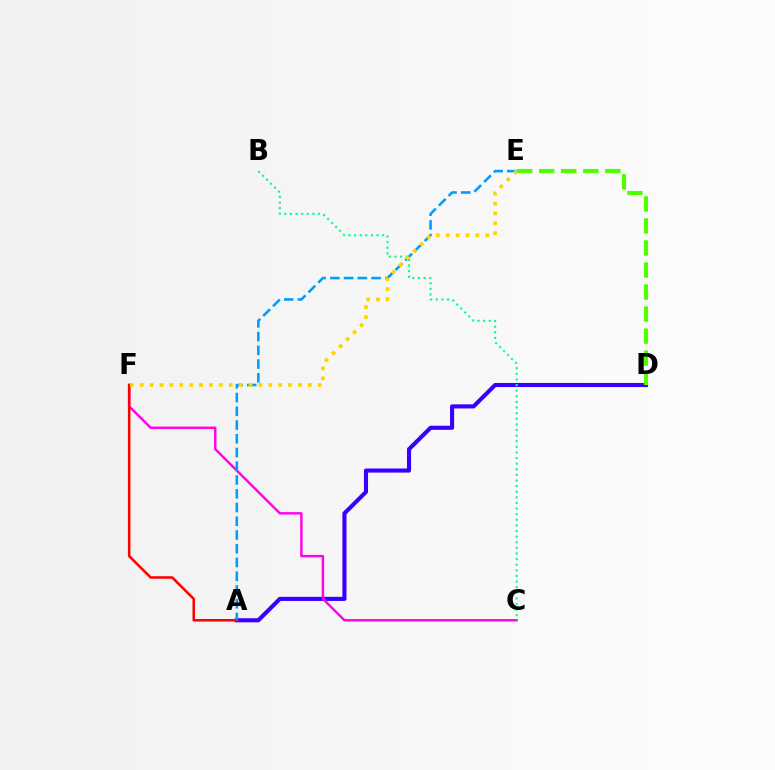{('A', 'D'): [{'color': '#3700ff', 'line_style': 'solid', 'thickness': 2.95}], ('C', 'F'): [{'color': '#ff00ed', 'line_style': 'solid', 'thickness': 1.74}], ('A', 'F'): [{'color': '#ff0000', 'line_style': 'solid', 'thickness': 1.83}], ('B', 'C'): [{'color': '#00ff86', 'line_style': 'dotted', 'thickness': 1.53}], ('A', 'E'): [{'color': '#009eff', 'line_style': 'dashed', 'thickness': 1.87}], ('E', 'F'): [{'color': '#ffd500', 'line_style': 'dotted', 'thickness': 2.69}], ('D', 'E'): [{'color': '#4fff00', 'line_style': 'dashed', 'thickness': 2.99}]}